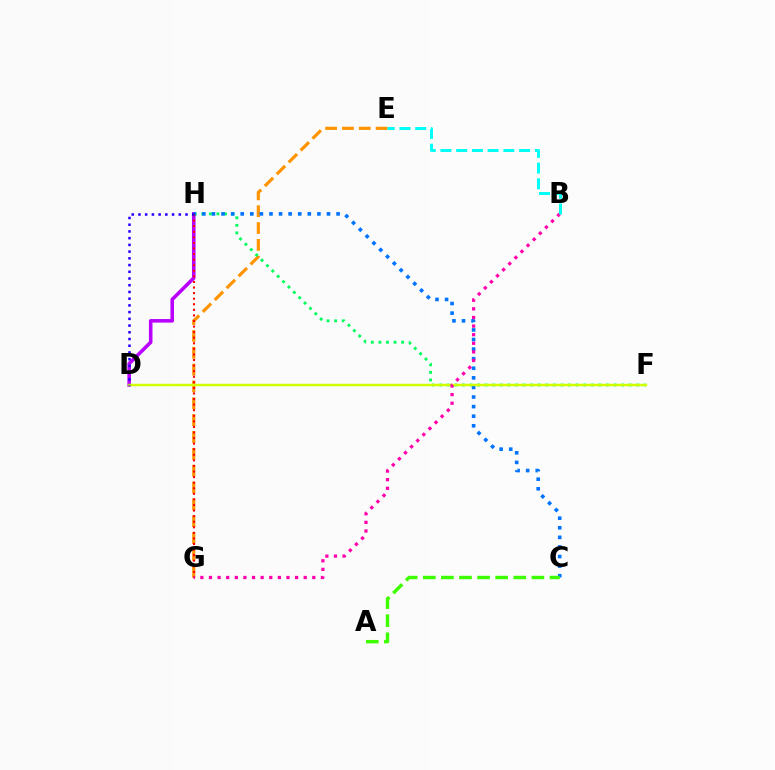{('E', 'G'): [{'color': '#ff9400', 'line_style': 'dashed', 'thickness': 2.29}], ('F', 'H'): [{'color': '#00ff5c', 'line_style': 'dotted', 'thickness': 2.06}], ('D', 'H'): [{'color': '#b900ff', 'line_style': 'solid', 'thickness': 2.57}, {'color': '#2500ff', 'line_style': 'dotted', 'thickness': 1.83}], ('C', 'H'): [{'color': '#0074ff', 'line_style': 'dotted', 'thickness': 2.6}], ('G', 'H'): [{'color': '#ff0000', 'line_style': 'dotted', 'thickness': 1.51}], ('A', 'C'): [{'color': '#3dff00', 'line_style': 'dashed', 'thickness': 2.46}], ('D', 'F'): [{'color': '#d1ff00', 'line_style': 'solid', 'thickness': 1.75}], ('B', 'G'): [{'color': '#ff00ac', 'line_style': 'dotted', 'thickness': 2.34}], ('B', 'E'): [{'color': '#00fff6', 'line_style': 'dashed', 'thickness': 2.14}]}